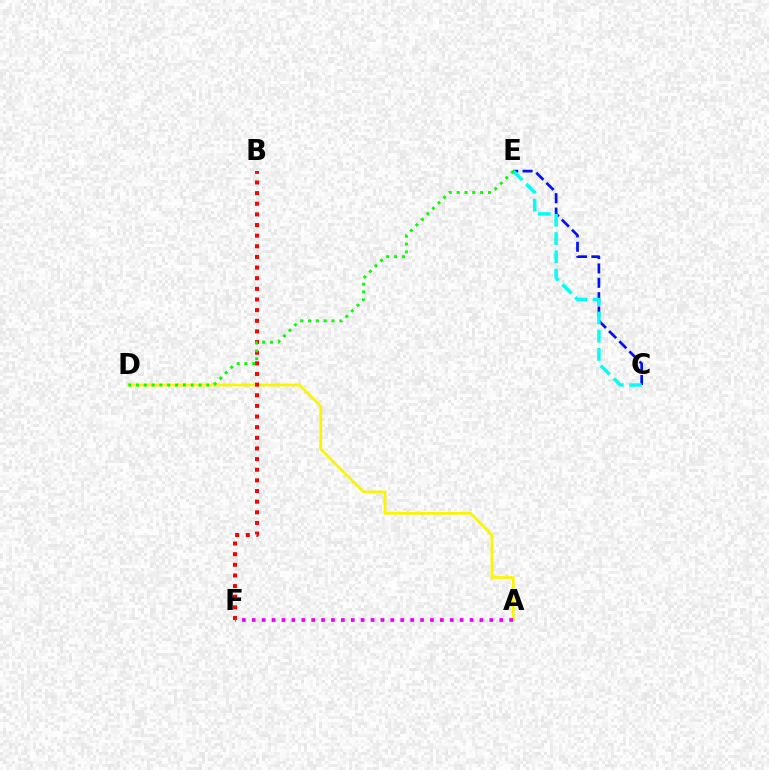{('A', 'D'): [{'color': '#fcf500', 'line_style': 'solid', 'thickness': 1.95}], ('C', 'E'): [{'color': '#0010ff', 'line_style': 'dashed', 'thickness': 1.95}, {'color': '#00fff6', 'line_style': 'dashed', 'thickness': 2.48}], ('B', 'F'): [{'color': '#ff0000', 'line_style': 'dotted', 'thickness': 2.89}], ('D', 'E'): [{'color': '#08ff00', 'line_style': 'dotted', 'thickness': 2.13}], ('A', 'F'): [{'color': '#ee00ff', 'line_style': 'dotted', 'thickness': 2.69}]}